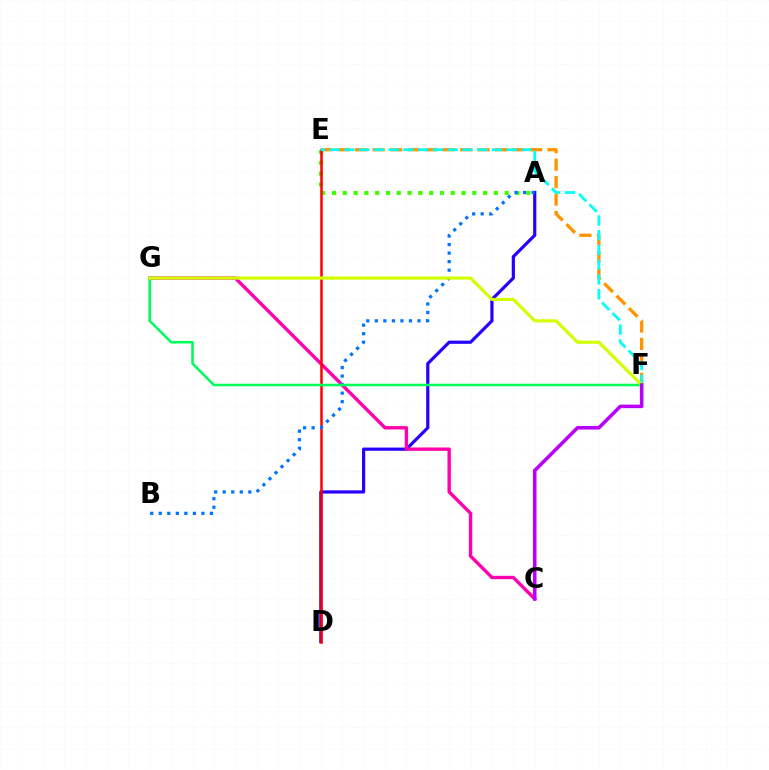{('E', 'F'): [{'color': '#ff9400', 'line_style': 'dashed', 'thickness': 2.37}, {'color': '#00fff6', 'line_style': 'dashed', 'thickness': 2.0}], ('A', 'D'): [{'color': '#2500ff', 'line_style': 'solid', 'thickness': 2.3}], ('A', 'E'): [{'color': '#3dff00', 'line_style': 'dotted', 'thickness': 2.93}], ('C', 'G'): [{'color': '#ff00ac', 'line_style': 'solid', 'thickness': 2.43}], ('D', 'E'): [{'color': '#ff0000', 'line_style': 'solid', 'thickness': 1.81}], ('A', 'B'): [{'color': '#0074ff', 'line_style': 'dotted', 'thickness': 2.32}], ('F', 'G'): [{'color': '#00ff5c', 'line_style': 'solid', 'thickness': 1.85}, {'color': '#d1ff00', 'line_style': 'solid', 'thickness': 2.27}], ('C', 'F'): [{'color': '#b900ff', 'line_style': 'solid', 'thickness': 2.56}]}